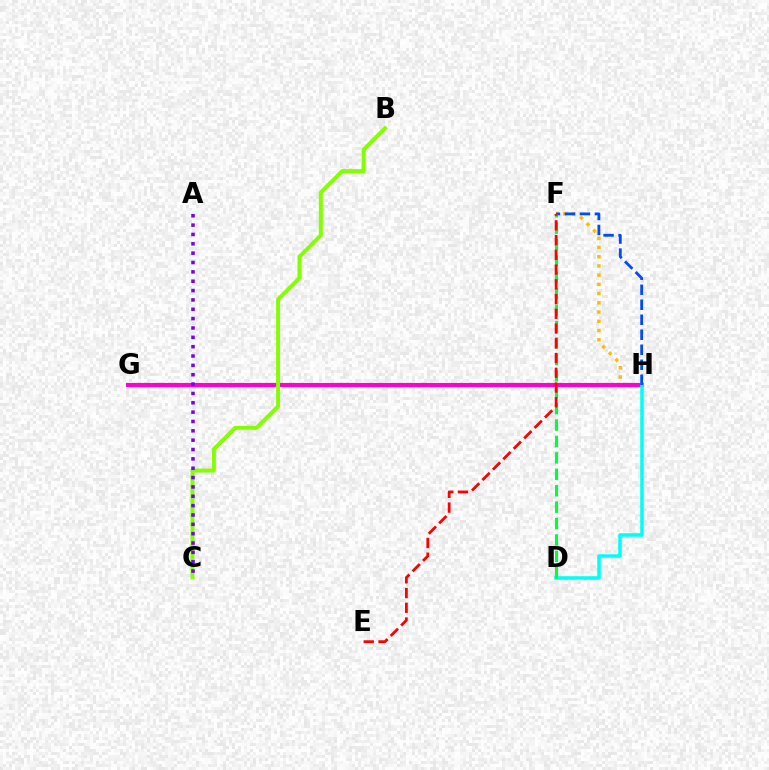{('F', 'H'): [{'color': '#ffbd00', 'line_style': 'dotted', 'thickness': 2.51}, {'color': '#004bff', 'line_style': 'dashed', 'thickness': 2.04}], ('G', 'H'): [{'color': '#ff00cf', 'line_style': 'solid', 'thickness': 2.96}], ('D', 'H'): [{'color': '#00fff6', 'line_style': 'solid', 'thickness': 2.54}], ('B', 'C'): [{'color': '#84ff00', 'line_style': 'solid', 'thickness': 2.84}], ('D', 'F'): [{'color': '#00ff39', 'line_style': 'dashed', 'thickness': 2.23}], ('E', 'F'): [{'color': '#ff0000', 'line_style': 'dashed', 'thickness': 2.0}], ('A', 'C'): [{'color': '#7200ff', 'line_style': 'dotted', 'thickness': 2.54}]}